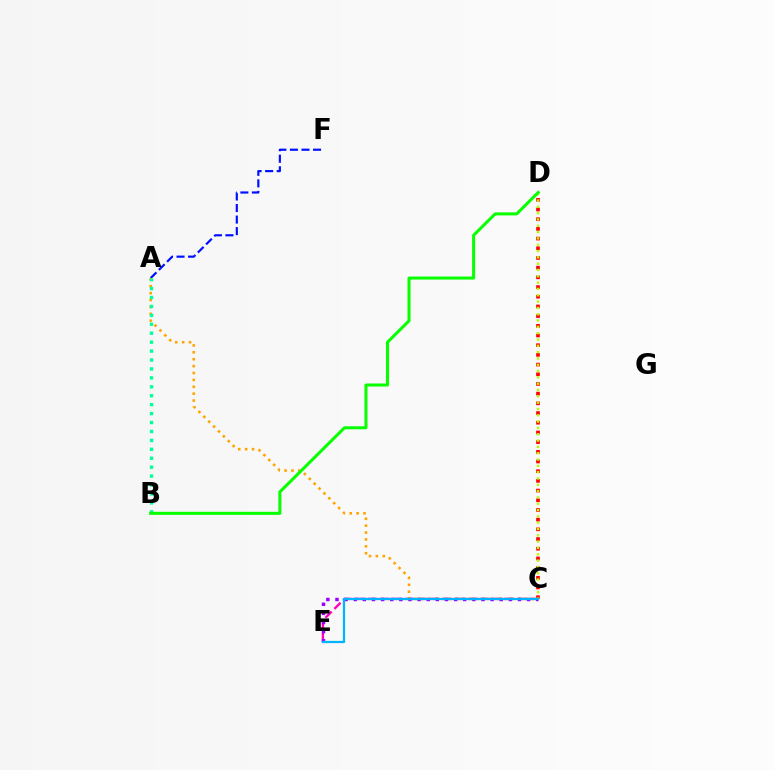{('A', 'F'): [{'color': '#0010ff', 'line_style': 'dashed', 'thickness': 1.57}], ('C', 'D'): [{'color': '#ff0000', 'line_style': 'dotted', 'thickness': 2.63}, {'color': '#b3ff00', 'line_style': 'dotted', 'thickness': 1.72}], ('C', 'E'): [{'color': '#ff00bd', 'line_style': 'dashed', 'thickness': 1.7}, {'color': '#9b00ff', 'line_style': 'dotted', 'thickness': 2.48}, {'color': '#00b5ff', 'line_style': 'solid', 'thickness': 1.63}], ('A', 'C'): [{'color': '#ffa500', 'line_style': 'dotted', 'thickness': 1.87}], ('A', 'B'): [{'color': '#00ff9d', 'line_style': 'dotted', 'thickness': 2.43}], ('B', 'D'): [{'color': '#08ff00', 'line_style': 'solid', 'thickness': 2.18}]}